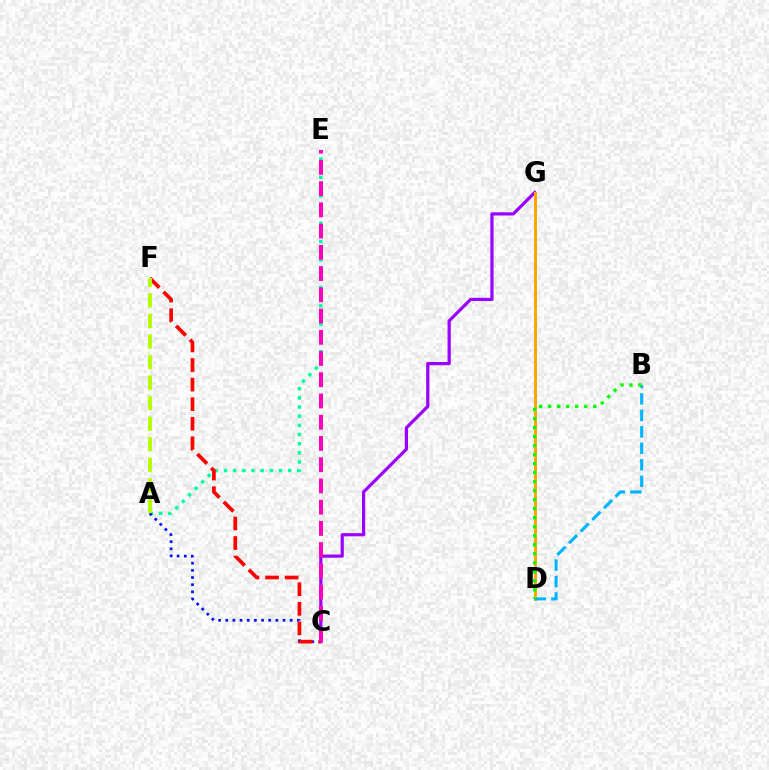{('C', 'G'): [{'color': '#9b00ff', 'line_style': 'solid', 'thickness': 2.31}], ('D', 'G'): [{'color': '#ffa500', 'line_style': 'solid', 'thickness': 2.12}], ('A', 'E'): [{'color': '#00ff9d', 'line_style': 'dotted', 'thickness': 2.49}], ('A', 'C'): [{'color': '#0010ff', 'line_style': 'dotted', 'thickness': 1.95}], ('C', 'F'): [{'color': '#ff0000', 'line_style': 'dashed', 'thickness': 2.66}], ('C', 'E'): [{'color': '#ff00bd', 'line_style': 'dashed', 'thickness': 2.88}], ('B', 'D'): [{'color': '#00b5ff', 'line_style': 'dashed', 'thickness': 2.24}, {'color': '#08ff00', 'line_style': 'dotted', 'thickness': 2.45}], ('A', 'F'): [{'color': '#b3ff00', 'line_style': 'dashed', 'thickness': 2.79}]}